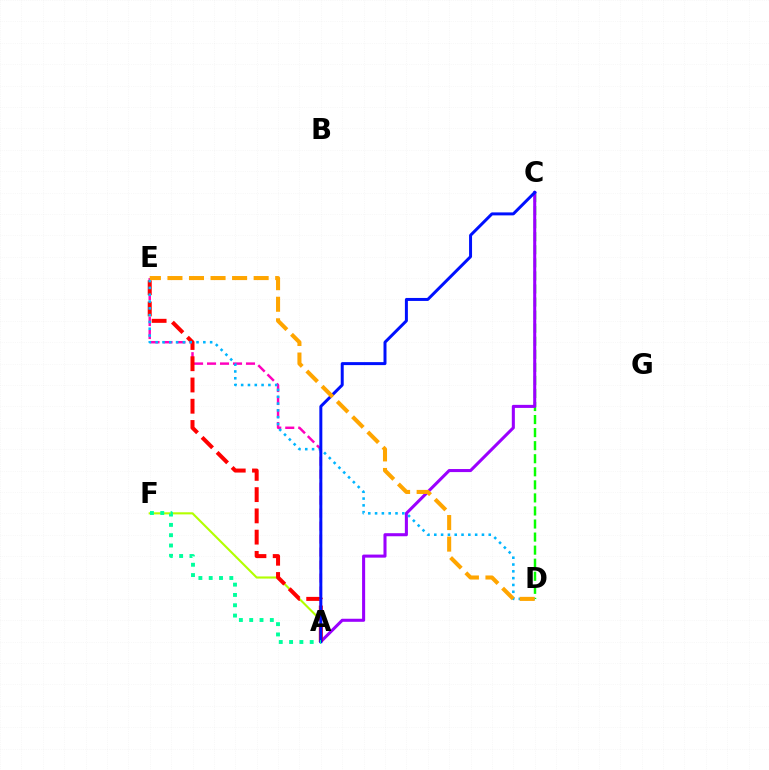{('C', 'D'): [{'color': '#08ff00', 'line_style': 'dashed', 'thickness': 1.77}], ('A', 'C'): [{'color': '#9b00ff', 'line_style': 'solid', 'thickness': 2.2}, {'color': '#0010ff', 'line_style': 'solid', 'thickness': 2.15}], ('A', 'F'): [{'color': '#b3ff00', 'line_style': 'solid', 'thickness': 1.52}, {'color': '#00ff9d', 'line_style': 'dotted', 'thickness': 2.8}], ('A', 'E'): [{'color': '#ff00bd', 'line_style': 'dashed', 'thickness': 1.76}, {'color': '#ff0000', 'line_style': 'dashed', 'thickness': 2.89}], ('D', 'E'): [{'color': '#00b5ff', 'line_style': 'dotted', 'thickness': 1.85}, {'color': '#ffa500', 'line_style': 'dashed', 'thickness': 2.93}]}